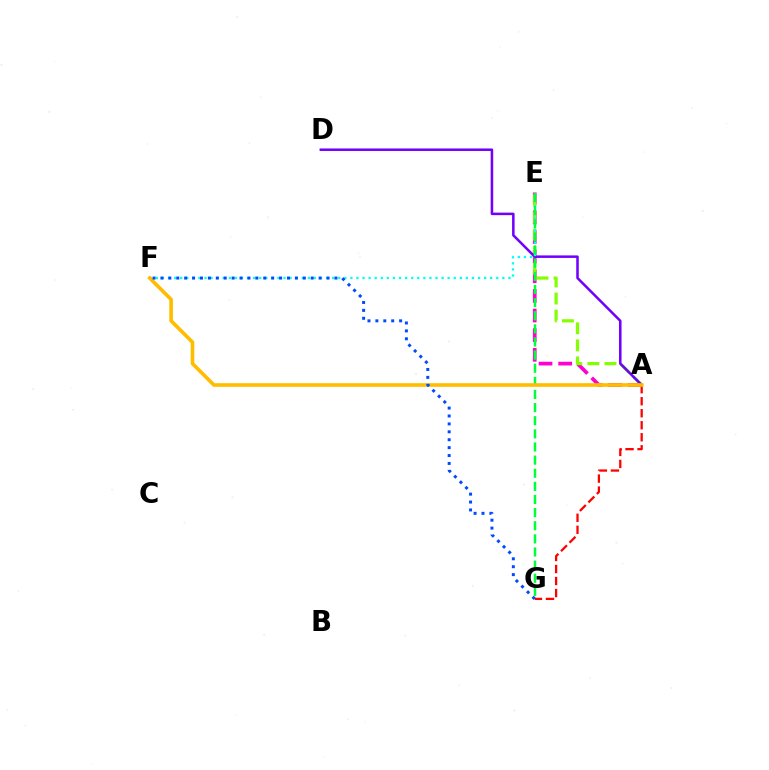{('A', 'E'): [{'color': '#ff00cf', 'line_style': 'dashed', 'thickness': 2.67}, {'color': '#84ff00', 'line_style': 'dashed', 'thickness': 2.32}], ('A', 'D'): [{'color': '#7200ff', 'line_style': 'solid', 'thickness': 1.82}], ('E', 'F'): [{'color': '#00fff6', 'line_style': 'dotted', 'thickness': 1.65}], ('A', 'G'): [{'color': '#ff0000', 'line_style': 'dashed', 'thickness': 1.63}], ('E', 'G'): [{'color': '#00ff39', 'line_style': 'dashed', 'thickness': 1.78}], ('A', 'F'): [{'color': '#ffbd00', 'line_style': 'solid', 'thickness': 2.63}], ('F', 'G'): [{'color': '#004bff', 'line_style': 'dotted', 'thickness': 2.15}]}